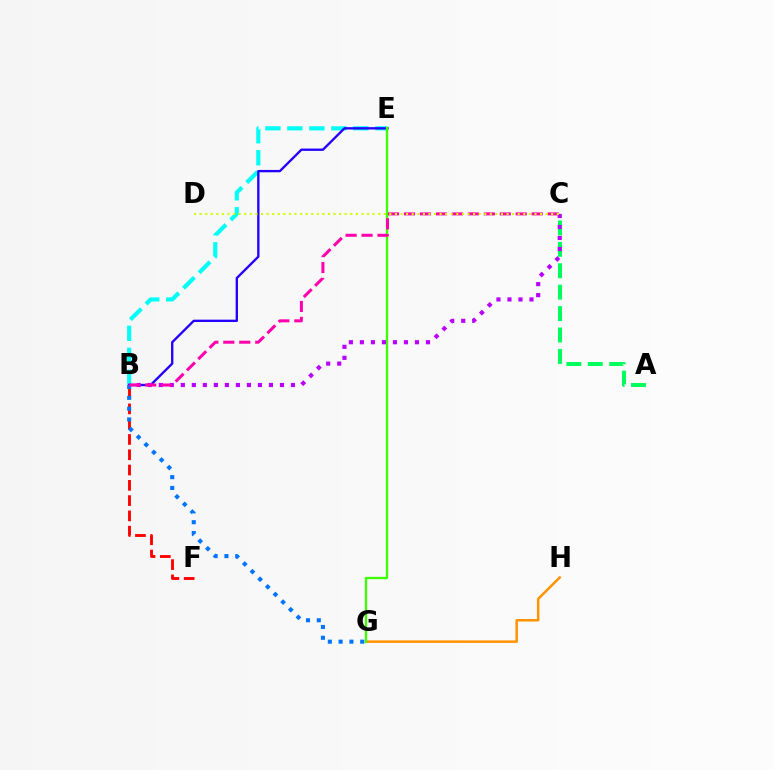{('G', 'H'): [{'color': '#ff9400', 'line_style': 'solid', 'thickness': 1.81}], ('B', 'E'): [{'color': '#00fff6', 'line_style': 'dashed', 'thickness': 2.99}, {'color': '#2500ff', 'line_style': 'solid', 'thickness': 1.69}], ('B', 'F'): [{'color': '#ff0000', 'line_style': 'dashed', 'thickness': 2.08}], ('B', 'G'): [{'color': '#0074ff', 'line_style': 'dotted', 'thickness': 2.94}], ('A', 'C'): [{'color': '#00ff5c', 'line_style': 'dashed', 'thickness': 2.91}], ('E', 'G'): [{'color': '#3dff00', 'line_style': 'solid', 'thickness': 1.67}], ('B', 'C'): [{'color': '#b900ff', 'line_style': 'dotted', 'thickness': 2.99}, {'color': '#ff00ac', 'line_style': 'dashed', 'thickness': 2.17}], ('C', 'D'): [{'color': '#d1ff00', 'line_style': 'dotted', 'thickness': 1.52}]}